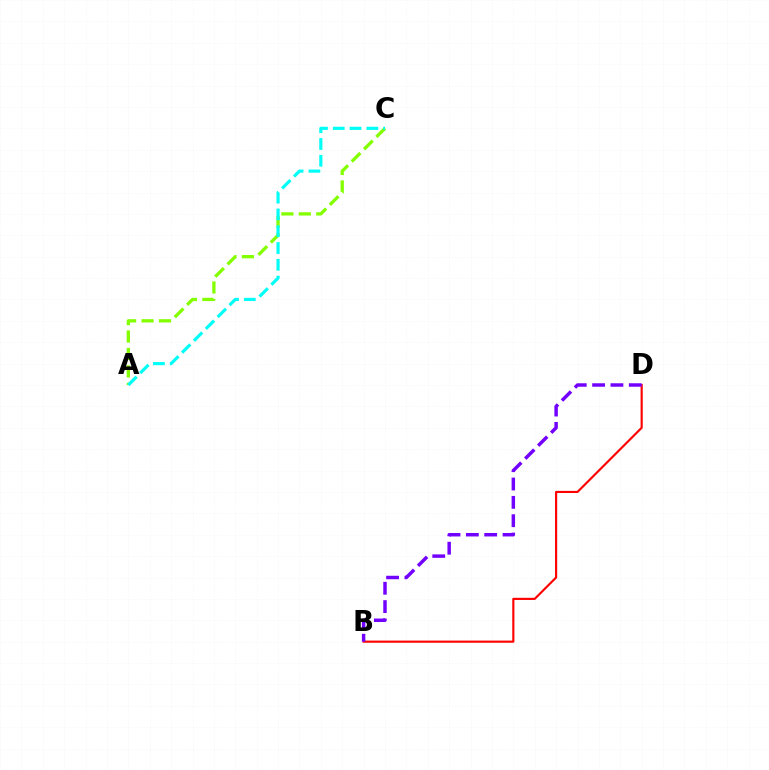{('A', 'C'): [{'color': '#84ff00', 'line_style': 'dashed', 'thickness': 2.37}, {'color': '#00fff6', 'line_style': 'dashed', 'thickness': 2.28}], ('B', 'D'): [{'color': '#ff0000', 'line_style': 'solid', 'thickness': 1.54}, {'color': '#7200ff', 'line_style': 'dashed', 'thickness': 2.49}]}